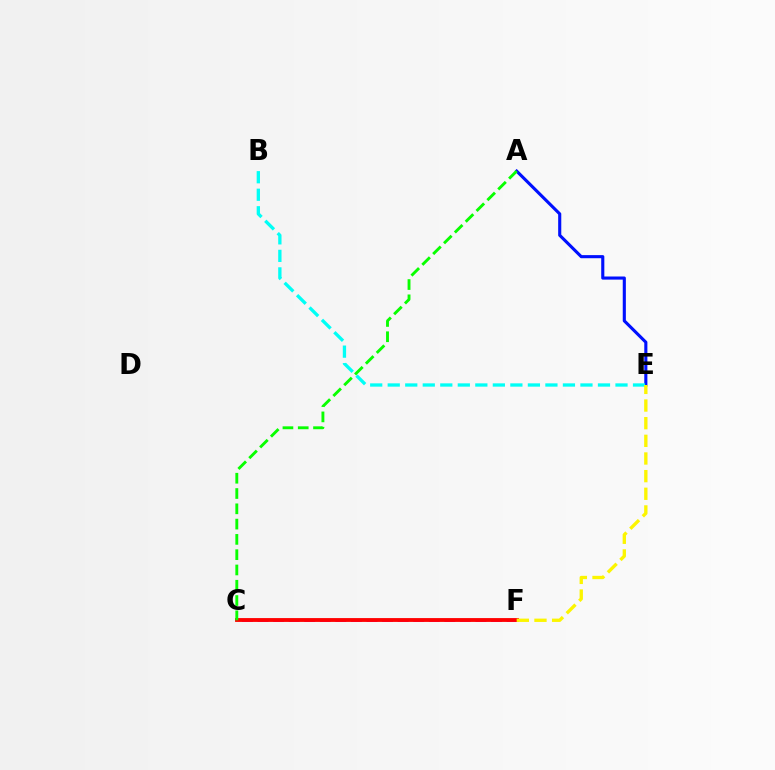{('C', 'F'): [{'color': '#ee00ff', 'line_style': 'dashed', 'thickness': 2.11}, {'color': '#ff0000', 'line_style': 'solid', 'thickness': 2.76}], ('A', 'E'): [{'color': '#0010ff', 'line_style': 'solid', 'thickness': 2.24}], ('B', 'E'): [{'color': '#00fff6', 'line_style': 'dashed', 'thickness': 2.38}], ('E', 'F'): [{'color': '#fcf500', 'line_style': 'dashed', 'thickness': 2.4}], ('A', 'C'): [{'color': '#08ff00', 'line_style': 'dashed', 'thickness': 2.08}]}